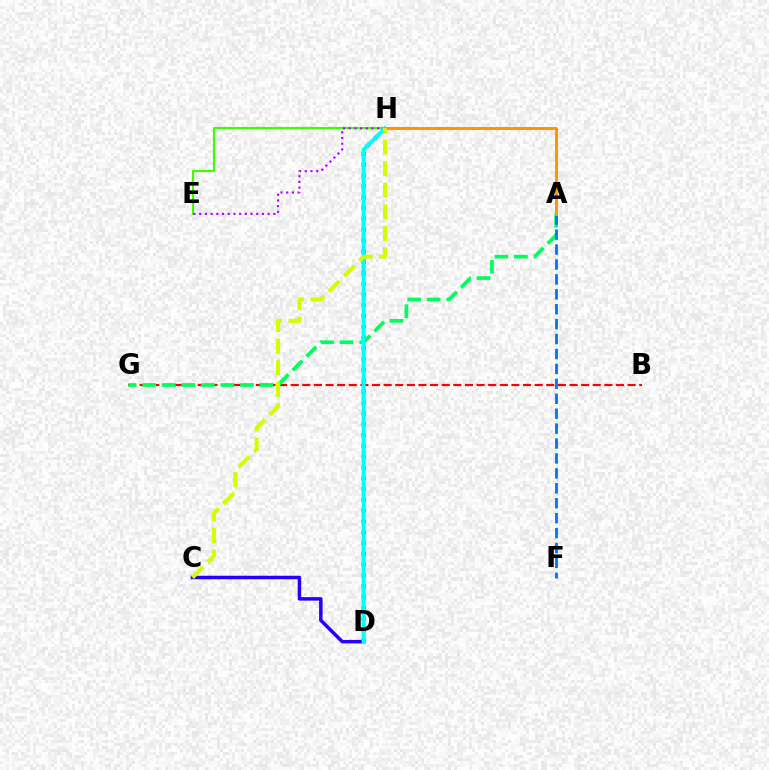{('C', 'D'): [{'color': '#2500ff', 'line_style': 'solid', 'thickness': 2.51}], ('E', 'H'): [{'color': '#3dff00', 'line_style': 'solid', 'thickness': 1.55}, {'color': '#b900ff', 'line_style': 'dotted', 'thickness': 1.55}], ('B', 'G'): [{'color': '#ff0000', 'line_style': 'dashed', 'thickness': 1.58}], ('A', 'G'): [{'color': '#00ff5c', 'line_style': 'dashed', 'thickness': 2.66}], ('D', 'H'): [{'color': '#ff00ac', 'line_style': 'dotted', 'thickness': 2.94}, {'color': '#00fff6', 'line_style': 'solid', 'thickness': 2.85}], ('A', 'F'): [{'color': '#0074ff', 'line_style': 'dashed', 'thickness': 2.03}], ('A', 'H'): [{'color': '#ff9400', 'line_style': 'solid', 'thickness': 2.11}], ('C', 'H'): [{'color': '#d1ff00', 'line_style': 'dashed', 'thickness': 2.94}]}